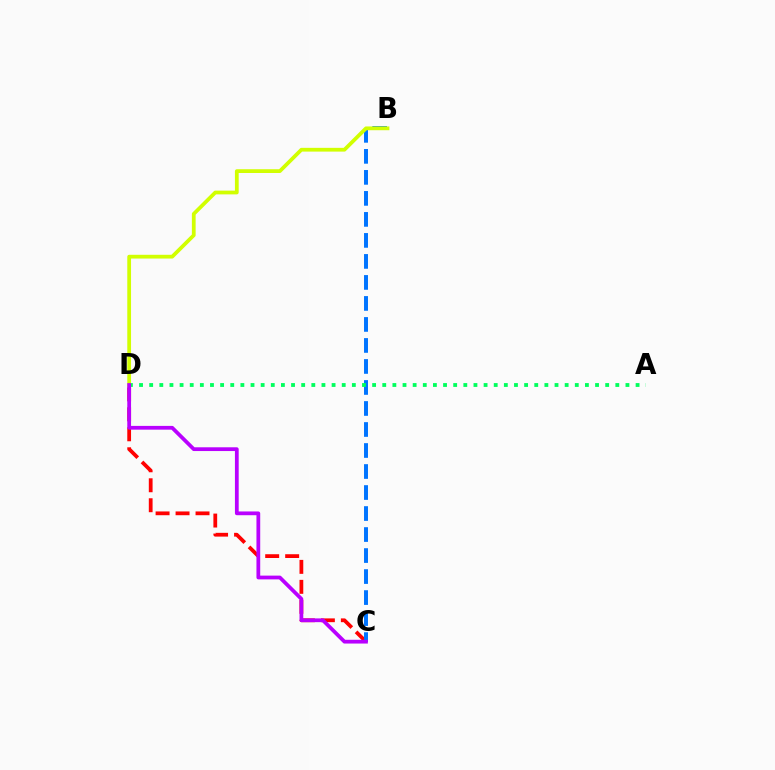{('C', 'D'): [{'color': '#ff0000', 'line_style': 'dashed', 'thickness': 2.71}, {'color': '#b900ff', 'line_style': 'solid', 'thickness': 2.71}], ('B', 'C'): [{'color': '#0074ff', 'line_style': 'dashed', 'thickness': 2.85}], ('A', 'D'): [{'color': '#00ff5c', 'line_style': 'dotted', 'thickness': 2.75}], ('B', 'D'): [{'color': '#d1ff00', 'line_style': 'solid', 'thickness': 2.71}]}